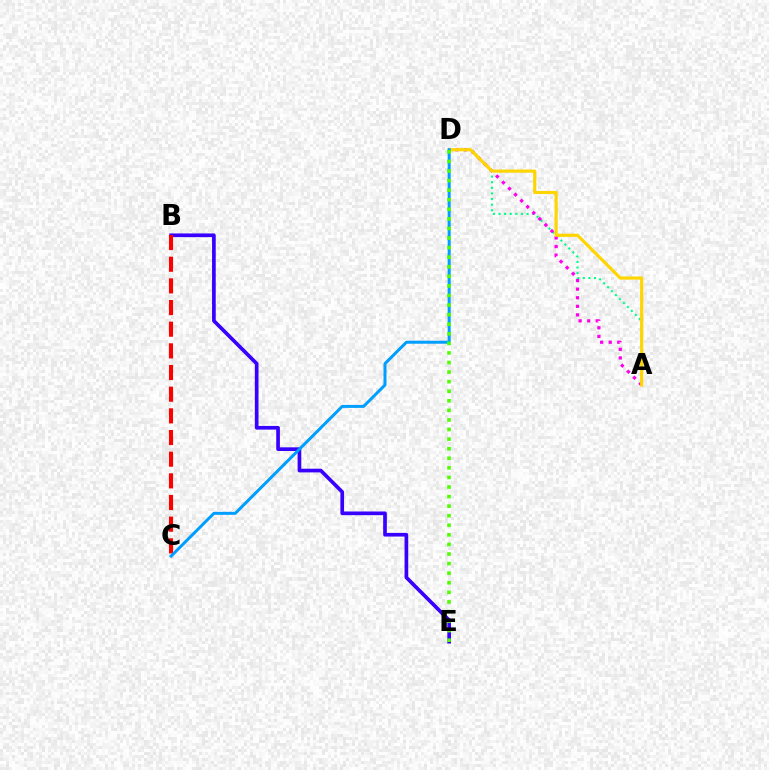{('A', 'D'): [{'color': '#00ff86', 'line_style': 'dotted', 'thickness': 1.52}, {'color': '#ff00ed', 'line_style': 'dotted', 'thickness': 2.33}, {'color': '#ffd500', 'line_style': 'solid', 'thickness': 2.27}], ('B', 'E'): [{'color': '#3700ff', 'line_style': 'solid', 'thickness': 2.65}], ('B', 'C'): [{'color': '#ff0000', 'line_style': 'dashed', 'thickness': 2.94}], ('C', 'D'): [{'color': '#009eff', 'line_style': 'solid', 'thickness': 2.15}], ('D', 'E'): [{'color': '#4fff00', 'line_style': 'dotted', 'thickness': 2.6}]}